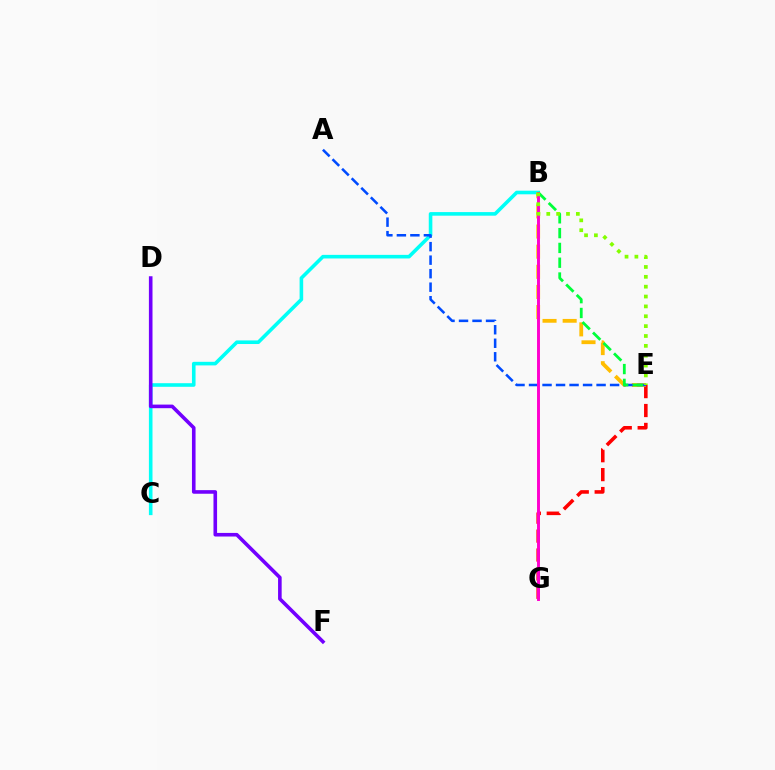{('B', 'C'): [{'color': '#00fff6', 'line_style': 'solid', 'thickness': 2.59}], ('E', 'G'): [{'color': '#ff0000', 'line_style': 'dashed', 'thickness': 2.57}], ('B', 'E'): [{'color': '#ffbd00', 'line_style': 'dashed', 'thickness': 2.73}, {'color': '#00ff39', 'line_style': 'dashed', 'thickness': 2.01}, {'color': '#84ff00', 'line_style': 'dotted', 'thickness': 2.68}], ('A', 'E'): [{'color': '#004bff', 'line_style': 'dashed', 'thickness': 1.84}], ('B', 'G'): [{'color': '#ff00cf', 'line_style': 'solid', 'thickness': 2.11}], ('D', 'F'): [{'color': '#7200ff', 'line_style': 'solid', 'thickness': 2.59}]}